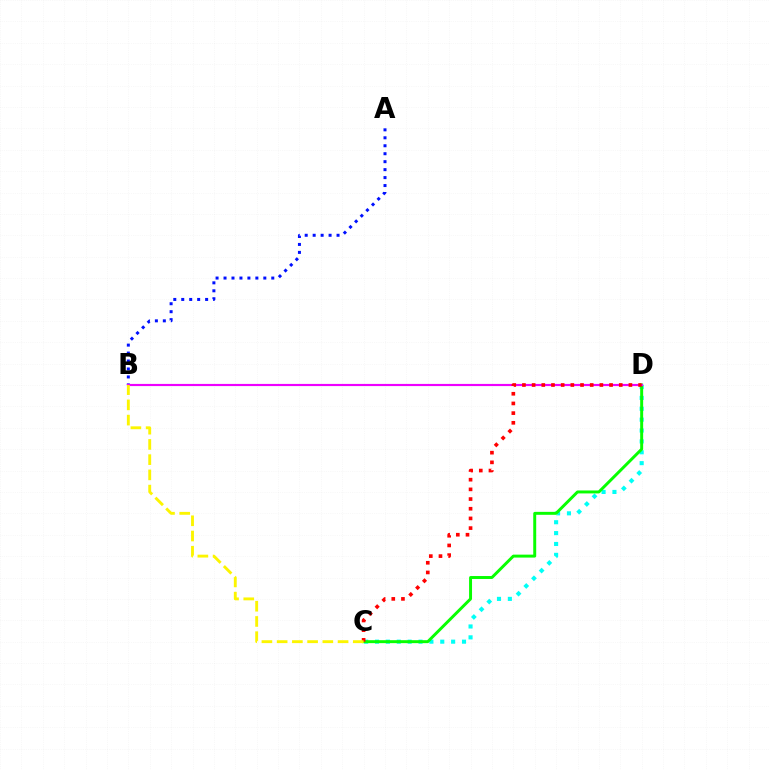{('C', 'D'): [{'color': '#00fff6', 'line_style': 'dotted', 'thickness': 2.95}, {'color': '#08ff00', 'line_style': 'solid', 'thickness': 2.13}, {'color': '#ff0000', 'line_style': 'dotted', 'thickness': 2.63}], ('A', 'B'): [{'color': '#0010ff', 'line_style': 'dotted', 'thickness': 2.16}], ('B', 'D'): [{'color': '#ee00ff', 'line_style': 'solid', 'thickness': 1.56}], ('B', 'C'): [{'color': '#fcf500', 'line_style': 'dashed', 'thickness': 2.07}]}